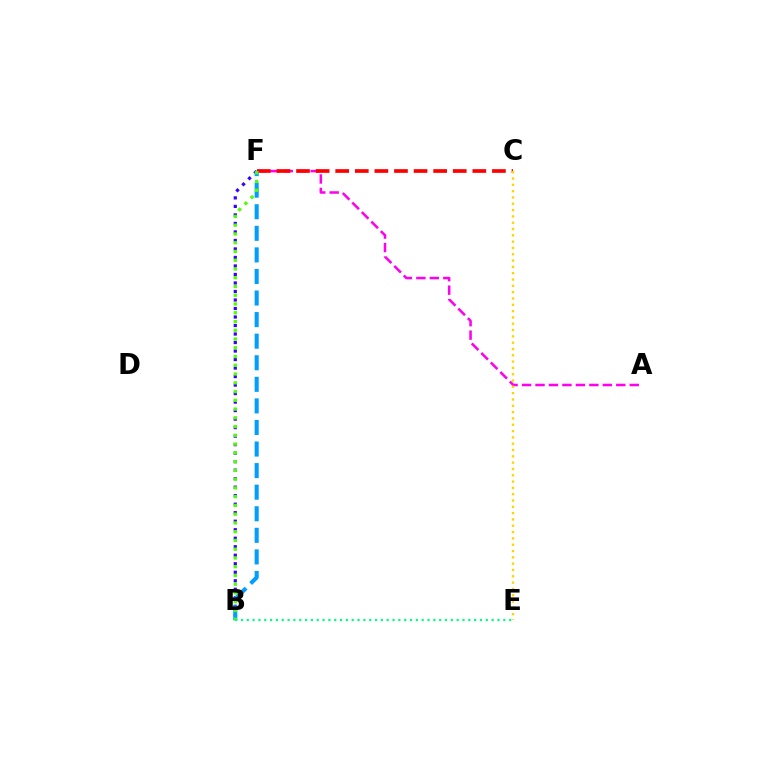{('A', 'F'): [{'color': '#ff00ed', 'line_style': 'dashed', 'thickness': 1.83}], ('C', 'F'): [{'color': '#ff0000', 'line_style': 'dashed', 'thickness': 2.66}], ('C', 'E'): [{'color': '#ffd500', 'line_style': 'dotted', 'thickness': 1.72}], ('B', 'F'): [{'color': '#3700ff', 'line_style': 'dotted', 'thickness': 2.31}, {'color': '#009eff', 'line_style': 'dashed', 'thickness': 2.93}, {'color': '#4fff00', 'line_style': 'dotted', 'thickness': 2.38}], ('B', 'E'): [{'color': '#00ff86', 'line_style': 'dotted', 'thickness': 1.58}]}